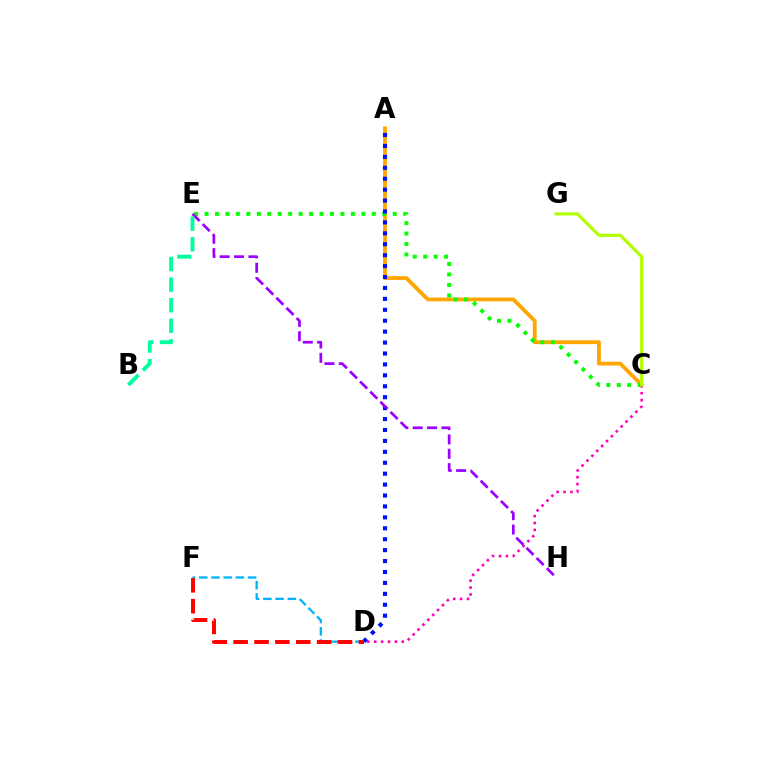{('A', 'C'): [{'color': '#ffa500', 'line_style': 'solid', 'thickness': 2.74}], ('C', 'E'): [{'color': '#08ff00', 'line_style': 'dotted', 'thickness': 2.84}], ('C', 'D'): [{'color': '#ff00bd', 'line_style': 'dotted', 'thickness': 1.88}], ('A', 'D'): [{'color': '#0010ff', 'line_style': 'dotted', 'thickness': 2.97}], ('D', 'F'): [{'color': '#00b5ff', 'line_style': 'dashed', 'thickness': 1.66}, {'color': '#ff0000', 'line_style': 'dashed', 'thickness': 2.84}], ('E', 'H'): [{'color': '#9b00ff', 'line_style': 'dashed', 'thickness': 1.95}], ('B', 'E'): [{'color': '#00ff9d', 'line_style': 'dashed', 'thickness': 2.8}], ('C', 'G'): [{'color': '#b3ff00', 'line_style': 'solid', 'thickness': 2.26}]}